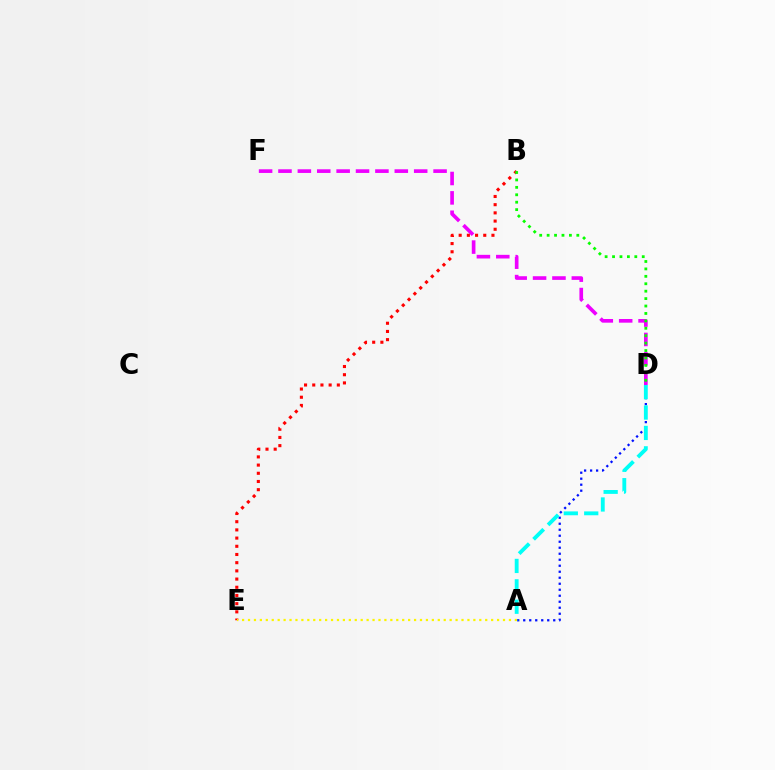{('D', 'F'): [{'color': '#ee00ff', 'line_style': 'dashed', 'thickness': 2.63}], ('B', 'E'): [{'color': '#ff0000', 'line_style': 'dotted', 'thickness': 2.23}], ('A', 'D'): [{'color': '#0010ff', 'line_style': 'dotted', 'thickness': 1.63}, {'color': '#00fff6', 'line_style': 'dashed', 'thickness': 2.77}], ('A', 'E'): [{'color': '#fcf500', 'line_style': 'dotted', 'thickness': 1.61}], ('B', 'D'): [{'color': '#08ff00', 'line_style': 'dotted', 'thickness': 2.02}]}